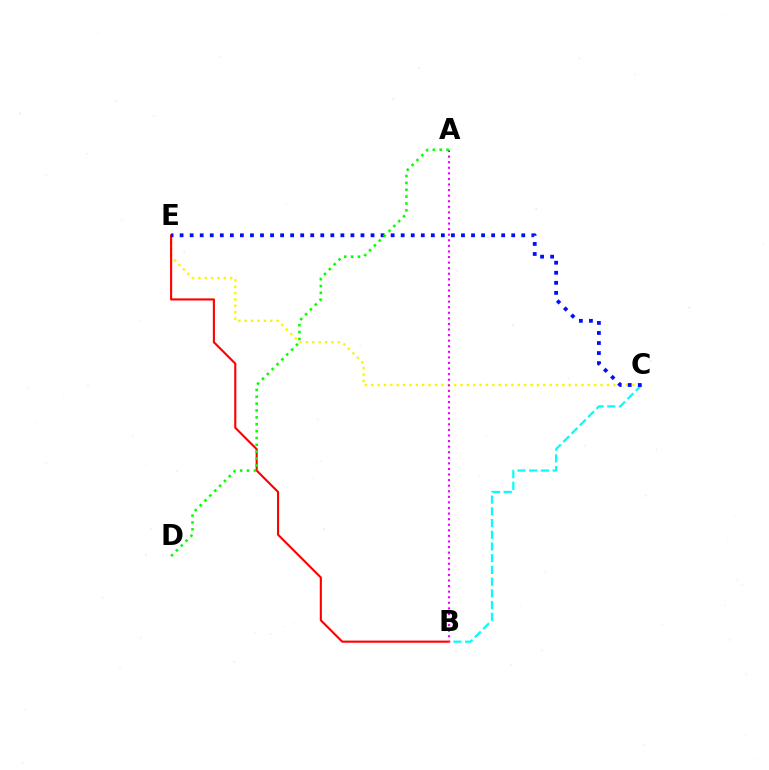{('C', 'E'): [{'color': '#fcf500', 'line_style': 'dotted', 'thickness': 1.73}, {'color': '#0010ff', 'line_style': 'dotted', 'thickness': 2.73}], ('B', 'E'): [{'color': '#ff0000', 'line_style': 'solid', 'thickness': 1.53}], ('B', 'C'): [{'color': '#00fff6', 'line_style': 'dashed', 'thickness': 1.59}], ('A', 'B'): [{'color': '#ee00ff', 'line_style': 'dotted', 'thickness': 1.52}], ('A', 'D'): [{'color': '#08ff00', 'line_style': 'dotted', 'thickness': 1.87}]}